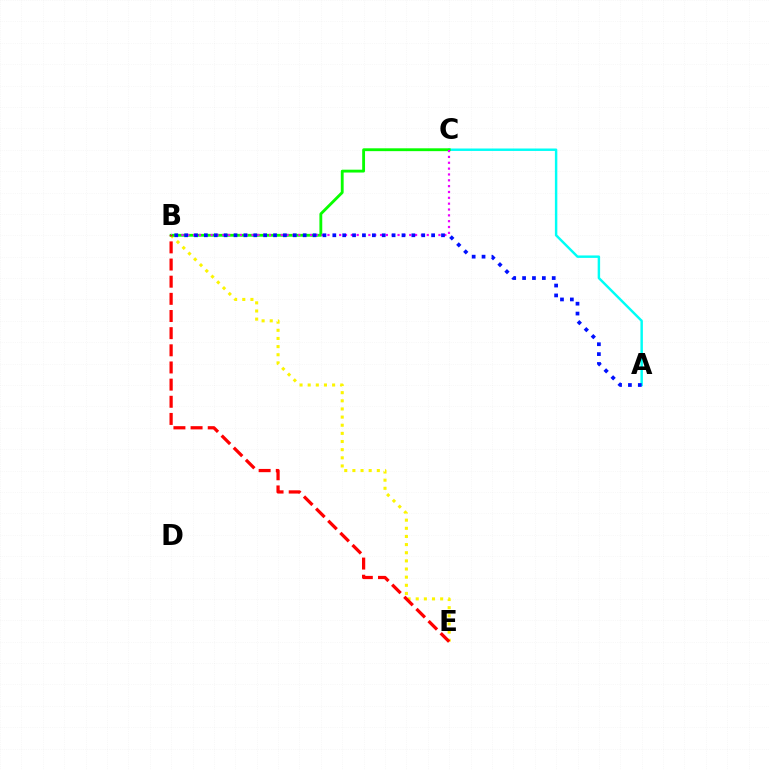{('A', 'C'): [{'color': '#00fff6', 'line_style': 'solid', 'thickness': 1.76}], ('B', 'E'): [{'color': '#fcf500', 'line_style': 'dotted', 'thickness': 2.21}, {'color': '#ff0000', 'line_style': 'dashed', 'thickness': 2.33}], ('B', 'C'): [{'color': '#08ff00', 'line_style': 'solid', 'thickness': 2.05}, {'color': '#ee00ff', 'line_style': 'dotted', 'thickness': 1.59}], ('A', 'B'): [{'color': '#0010ff', 'line_style': 'dotted', 'thickness': 2.68}]}